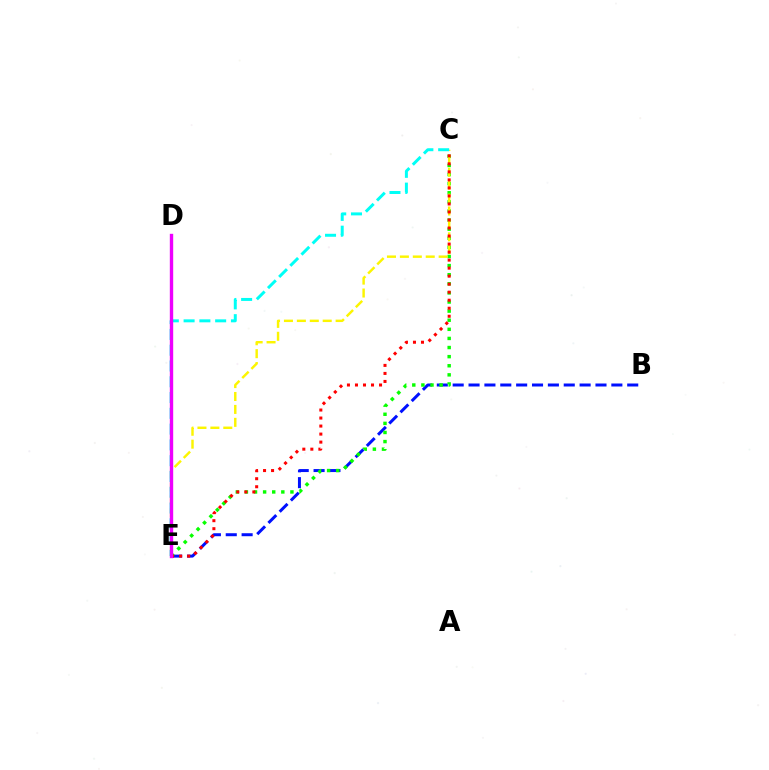{('B', 'E'): [{'color': '#0010ff', 'line_style': 'dashed', 'thickness': 2.16}], ('C', 'E'): [{'color': '#08ff00', 'line_style': 'dotted', 'thickness': 2.47}, {'color': '#fcf500', 'line_style': 'dashed', 'thickness': 1.76}, {'color': '#00fff6', 'line_style': 'dashed', 'thickness': 2.14}, {'color': '#ff0000', 'line_style': 'dotted', 'thickness': 2.18}], ('D', 'E'): [{'color': '#ee00ff', 'line_style': 'solid', 'thickness': 2.43}]}